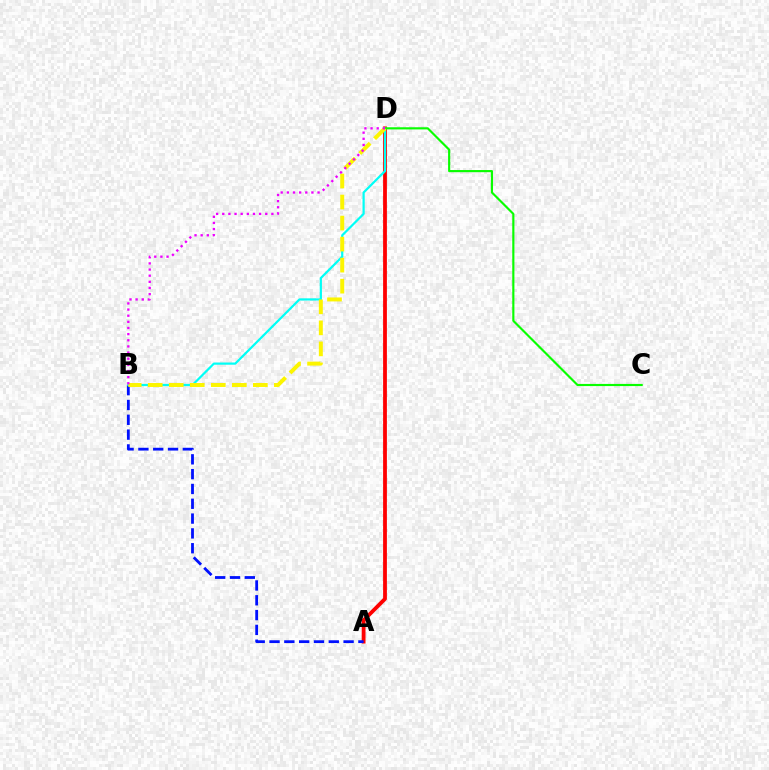{('A', 'D'): [{'color': '#ff0000', 'line_style': 'solid', 'thickness': 2.73}], ('A', 'B'): [{'color': '#0010ff', 'line_style': 'dashed', 'thickness': 2.01}], ('B', 'D'): [{'color': '#00fff6', 'line_style': 'solid', 'thickness': 1.59}, {'color': '#fcf500', 'line_style': 'dashed', 'thickness': 2.86}, {'color': '#ee00ff', 'line_style': 'dotted', 'thickness': 1.67}], ('C', 'D'): [{'color': '#08ff00', 'line_style': 'solid', 'thickness': 1.55}]}